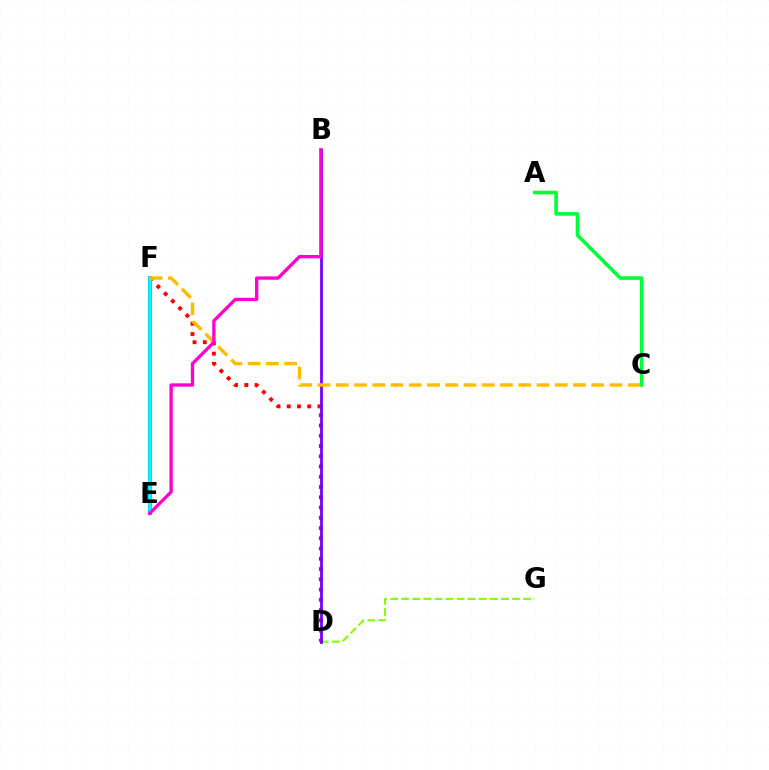{('D', 'F'): [{'color': '#ff0000', 'line_style': 'dotted', 'thickness': 2.79}], ('D', 'G'): [{'color': '#84ff00', 'line_style': 'dashed', 'thickness': 1.5}], ('E', 'F'): [{'color': '#004bff', 'line_style': 'solid', 'thickness': 2.78}, {'color': '#00fff6', 'line_style': 'solid', 'thickness': 2.52}], ('B', 'D'): [{'color': '#7200ff', 'line_style': 'solid', 'thickness': 2.0}], ('C', 'F'): [{'color': '#ffbd00', 'line_style': 'dashed', 'thickness': 2.48}], ('A', 'C'): [{'color': '#00ff39', 'line_style': 'solid', 'thickness': 2.58}], ('B', 'E'): [{'color': '#ff00cf', 'line_style': 'solid', 'thickness': 2.38}]}